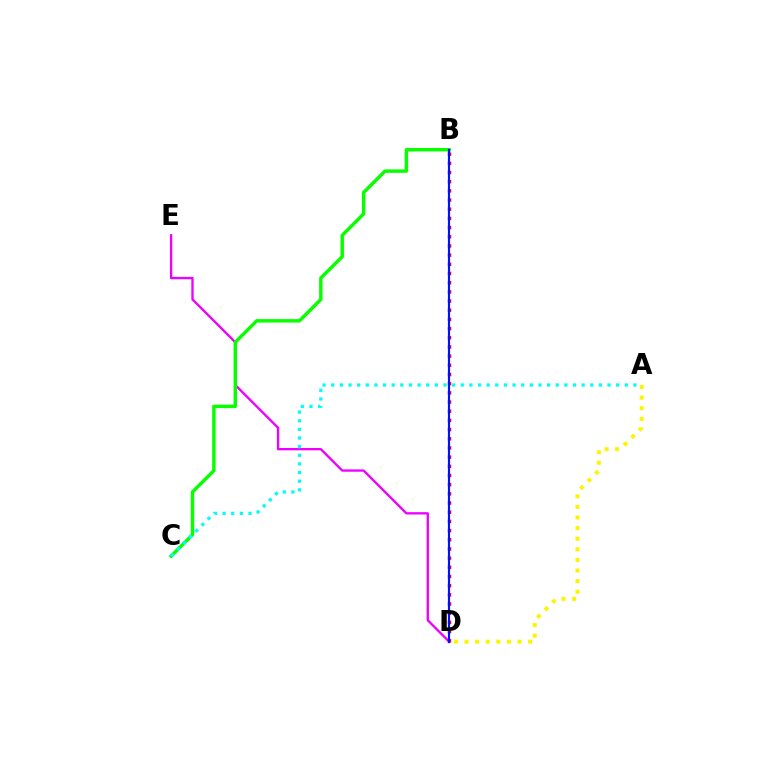{('D', 'E'): [{'color': '#ee00ff', 'line_style': 'solid', 'thickness': 1.68}], ('B', 'D'): [{'color': '#ff0000', 'line_style': 'dotted', 'thickness': 2.49}, {'color': '#0010ff', 'line_style': 'solid', 'thickness': 1.56}], ('A', 'D'): [{'color': '#fcf500', 'line_style': 'dotted', 'thickness': 2.88}], ('B', 'C'): [{'color': '#08ff00', 'line_style': 'solid', 'thickness': 2.48}], ('A', 'C'): [{'color': '#00fff6', 'line_style': 'dotted', 'thickness': 2.35}]}